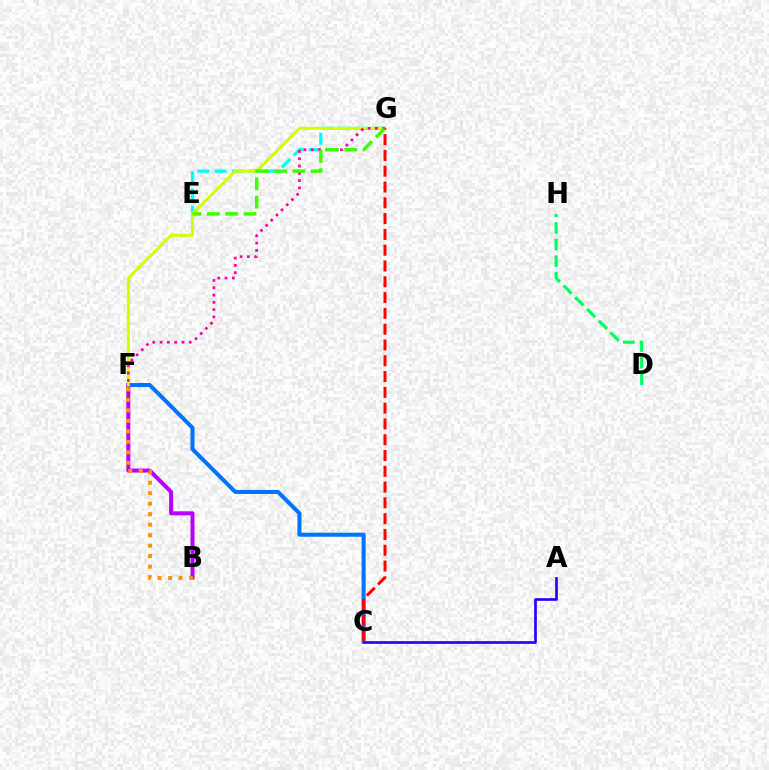{('C', 'F'): [{'color': '#0074ff', 'line_style': 'solid', 'thickness': 2.91}], ('A', 'C'): [{'color': '#2500ff', 'line_style': 'solid', 'thickness': 1.91}], ('B', 'F'): [{'color': '#b900ff', 'line_style': 'solid', 'thickness': 2.89}, {'color': '#ff9400', 'line_style': 'dotted', 'thickness': 2.85}], ('E', 'G'): [{'color': '#00fff6', 'line_style': 'dashed', 'thickness': 2.33}, {'color': '#3dff00', 'line_style': 'dashed', 'thickness': 2.49}], ('F', 'G'): [{'color': '#d1ff00', 'line_style': 'solid', 'thickness': 2.16}, {'color': '#ff00ac', 'line_style': 'dotted', 'thickness': 1.98}], ('D', 'H'): [{'color': '#00ff5c', 'line_style': 'dashed', 'thickness': 2.26}], ('C', 'G'): [{'color': '#ff0000', 'line_style': 'dashed', 'thickness': 2.15}]}